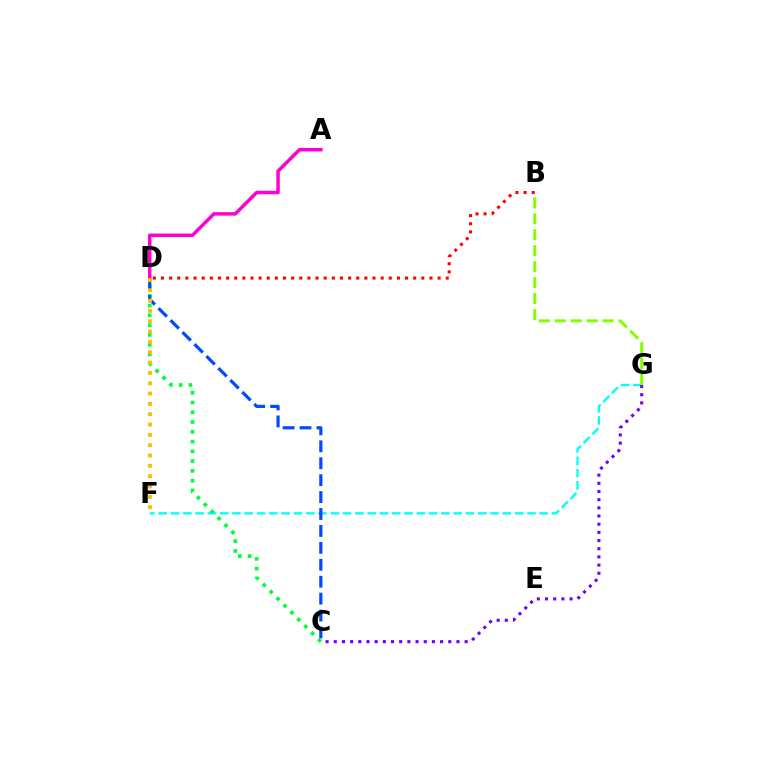{('F', 'G'): [{'color': '#00fff6', 'line_style': 'dashed', 'thickness': 1.67}], ('B', 'G'): [{'color': '#84ff00', 'line_style': 'dashed', 'thickness': 2.17}], ('B', 'D'): [{'color': '#ff0000', 'line_style': 'dotted', 'thickness': 2.21}], ('A', 'D'): [{'color': '#ff00cf', 'line_style': 'solid', 'thickness': 2.51}], ('C', 'D'): [{'color': '#00ff39', 'line_style': 'dotted', 'thickness': 2.66}, {'color': '#004bff', 'line_style': 'dashed', 'thickness': 2.3}], ('C', 'G'): [{'color': '#7200ff', 'line_style': 'dotted', 'thickness': 2.22}], ('D', 'F'): [{'color': '#ffbd00', 'line_style': 'dotted', 'thickness': 2.81}]}